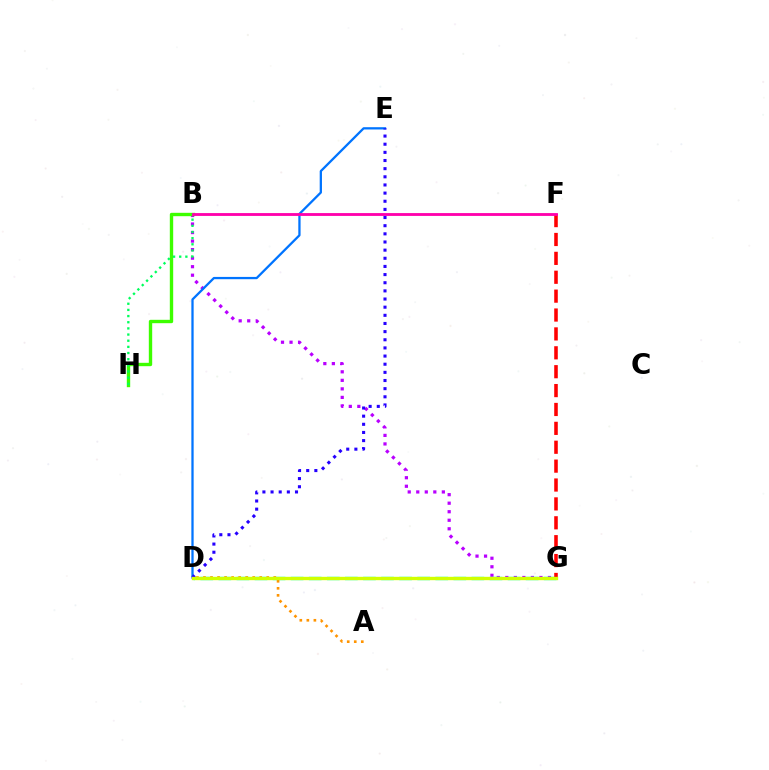{('B', 'G'): [{'color': '#b900ff', 'line_style': 'dotted', 'thickness': 2.32}], ('D', 'G'): [{'color': '#00fff6', 'line_style': 'dashed', 'thickness': 2.46}, {'color': '#d1ff00', 'line_style': 'solid', 'thickness': 2.42}], ('B', 'H'): [{'color': '#3dff00', 'line_style': 'solid', 'thickness': 2.43}, {'color': '#00ff5c', 'line_style': 'dotted', 'thickness': 1.67}], ('D', 'E'): [{'color': '#0074ff', 'line_style': 'solid', 'thickness': 1.64}, {'color': '#2500ff', 'line_style': 'dotted', 'thickness': 2.21}], ('A', 'D'): [{'color': '#ff9400', 'line_style': 'dotted', 'thickness': 1.91}], ('F', 'G'): [{'color': '#ff0000', 'line_style': 'dashed', 'thickness': 2.57}], ('B', 'F'): [{'color': '#ff00ac', 'line_style': 'solid', 'thickness': 2.04}]}